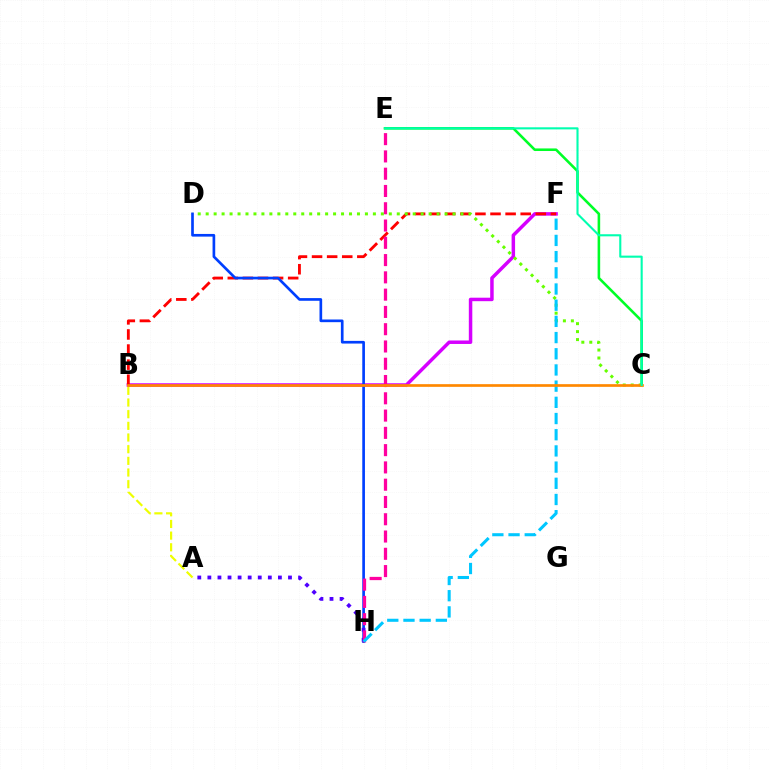{('B', 'F'): [{'color': '#d600ff', 'line_style': 'solid', 'thickness': 2.51}, {'color': '#ff0000', 'line_style': 'dashed', 'thickness': 2.05}], ('A', 'B'): [{'color': '#eeff00', 'line_style': 'dashed', 'thickness': 1.59}], ('C', 'D'): [{'color': '#66ff00', 'line_style': 'dotted', 'thickness': 2.16}], ('C', 'E'): [{'color': '#00ff27', 'line_style': 'solid', 'thickness': 1.86}, {'color': '#00ffaf', 'line_style': 'solid', 'thickness': 1.51}], ('D', 'H'): [{'color': '#003fff', 'line_style': 'solid', 'thickness': 1.92}], ('A', 'H'): [{'color': '#4f00ff', 'line_style': 'dotted', 'thickness': 2.74}], ('E', 'H'): [{'color': '#ff00a0', 'line_style': 'dashed', 'thickness': 2.35}], ('F', 'H'): [{'color': '#00c7ff', 'line_style': 'dashed', 'thickness': 2.2}], ('B', 'C'): [{'color': '#ff8800', 'line_style': 'solid', 'thickness': 1.94}]}